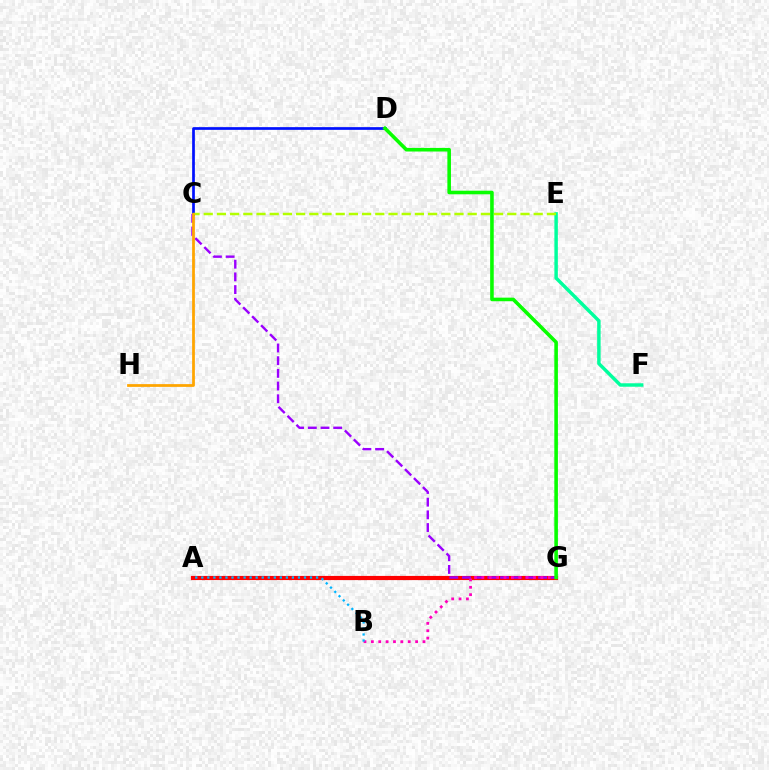{('E', 'F'): [{'color': '#00ff9d', 'line_style': 'solid', 'thickness': 2.49}], ('C', 'D'): [{'color': '#0010ff', 'line_style': 'solid', 'thickness': 1.95}], ('A', 'G'): [{'color': '#ff0000', 'line_style': 'solid', 'thickness': 2.99}], ('C', 'E'): [{'color': '#b3ff00', 'line_style': 'dashed', 'thickness': 1.79}], ('C', 'G'): [{'color': '#9b00ff', 'line_style': 'dashed', 'thickness': 1.72}], ('C', 'H'): [{'color': '#ffa500', 'line_style': 'solid', 'thickness': 1.98}], ('B', 'G'): [{'color': '#ff00bd', 'line_style': 'dotted', 'thickness': 2.0}], ('D', 'G'): [{'color': '#08ff00', 'line_style': 'solid', 'thickness': 2.58}], ('A', 'B'): [{'color': '#00b5ff', 'line_style': 'dotted', 'thickness': 1.64}]}